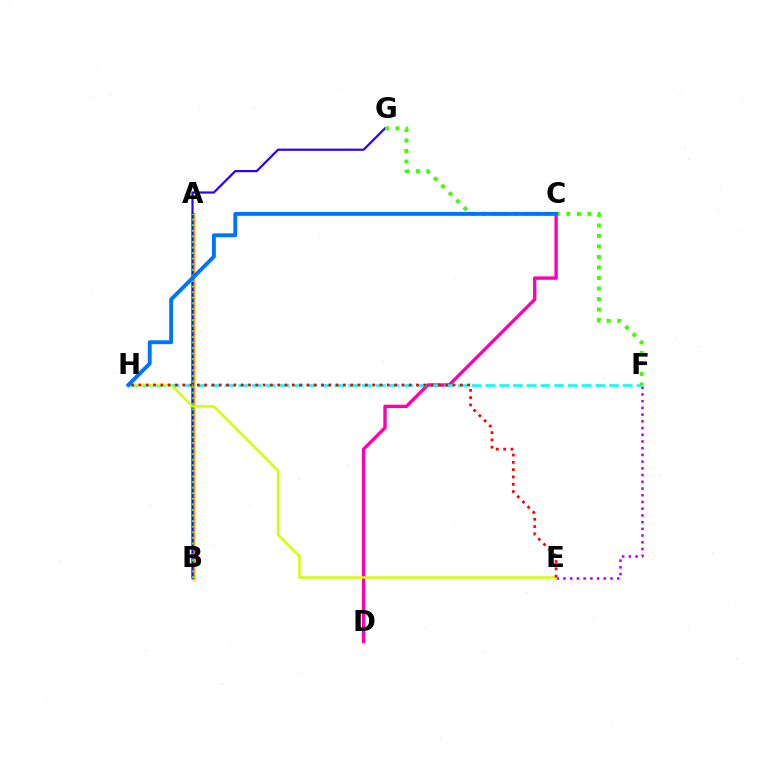{('E', 'F'): [{'color': '#b900ff', 'line_style': 'dotted', 'thickness': 1.83}], ('A', 'B'): [{'color': '#ff9400', 'line_style': 'solid', 'thickness': 2.51}, {'color': '#00ff5c', 'line_style': 'dotted', 'thickness': 1.52}], ('B', 'G'): [{'color': '#2500ff', 'line_style': 'solid', 'thickness': 1.57}], ('C', 'D'): [{'color': '#ff00ac', 'line_style': 'solid', 'thickness': 2.41}], ('F', 'H'): [{'color': '#00fff6', 'line_style': 'dashed', 'thickness': 1.87}], ('E', 'H'): [{'color': '#d1ff00', 'line_style': 'solid', 'thickness': 1.78}, {'color': '#ff0000', 'line_style': 'dotted', 'thickness': 1.98}], ('F', 'G'): [{'color': '#3dff00', 'line_style': 'dotted', 'thickness': 2.86}], ('C', 'H'): [{'color': '#0074ff', 'line_style': 'solid', 'thickness': 2.81}]}